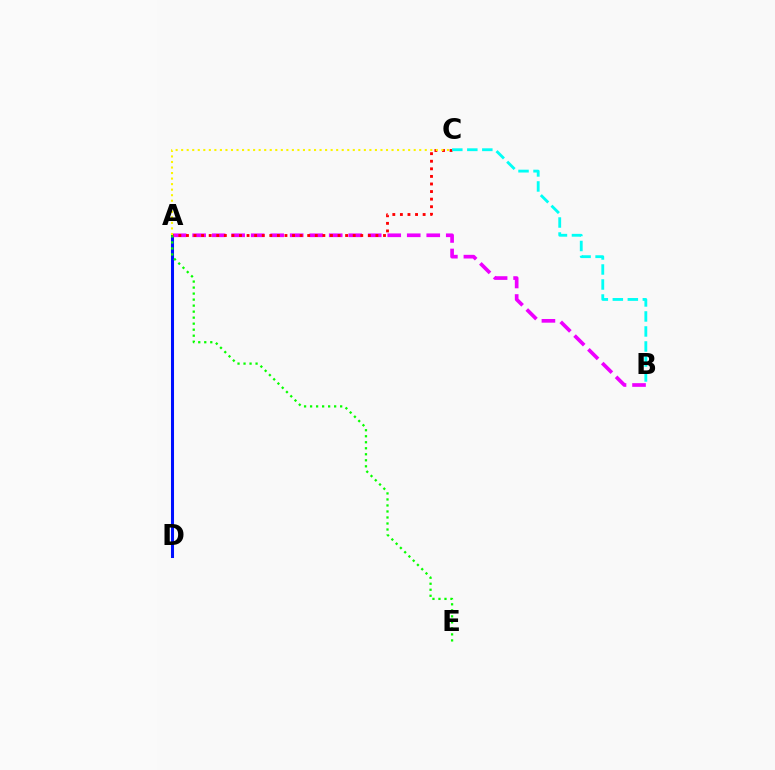{('A', 'D'): [{'color': '#0010ff', 'line_style': 'solid', 'thickness': 2.19}], ('A', 'B'): [{'color': '#ee00ff', 'line_style': 'dashed', 'thickness': 2.65}], ('A', 'C'): [{'color': '#ff0000', 'line_style': 'dotted', 'thickness': 2.06}, {'color': '#fcf500', 'line_style': 'dotted', 'thickness': 1.5}], ('A', 'E'): [{'color': '#08ff00', 'line_style': 'dotted', 'thickness': 1.63}], ('B', 'C'): [{'color': '#00fff6', 'line_style': 'dashed', 'thickness': 2.04}]}